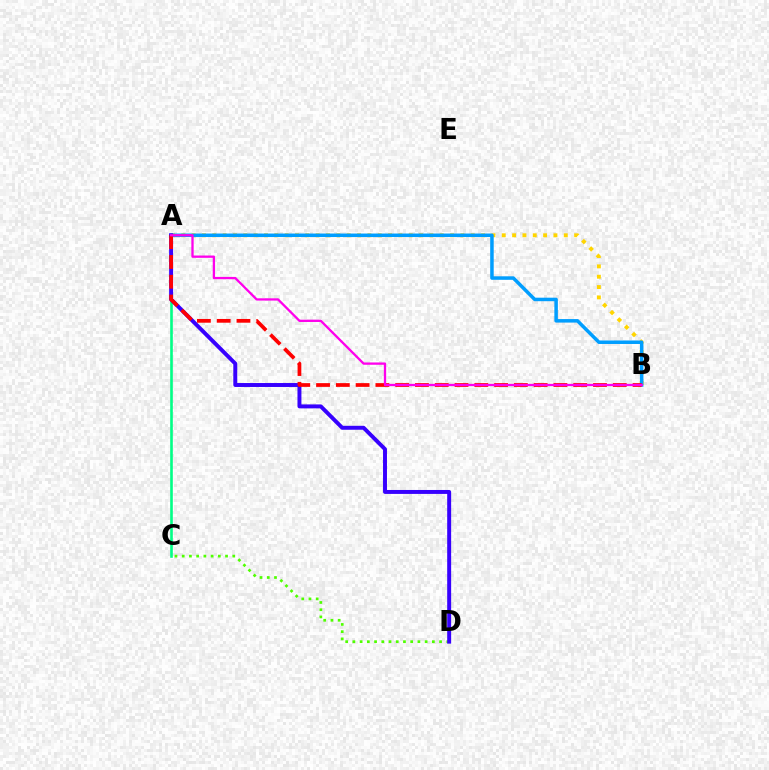{('A', 'C'): [{'color': '#00ff86', 'line_style': 'solid', 'thickness': 1.89}], ('A', 'B'): [{'color': '#ffd500', 'line_style': 'dotted', 'thickness': 2.81}, {'color': '#009eff', 'line_style': 'solid', 'thickness': 2.53}, {'color': '#ff0000', 'line_style': 'dashed', 'thickness': 2.69}, {'color': '#ff00ed', 'line_style': 'solid', 'thickness': 1.65}], ('C', 'D'): [{'color': '#4fff00', 'line_style': 'dotted', 'thickness': 1.96}], ('A', 'D'): [{'color': '#3700ff', 'line_style': 'solid', 'thickness': 2.84}]}